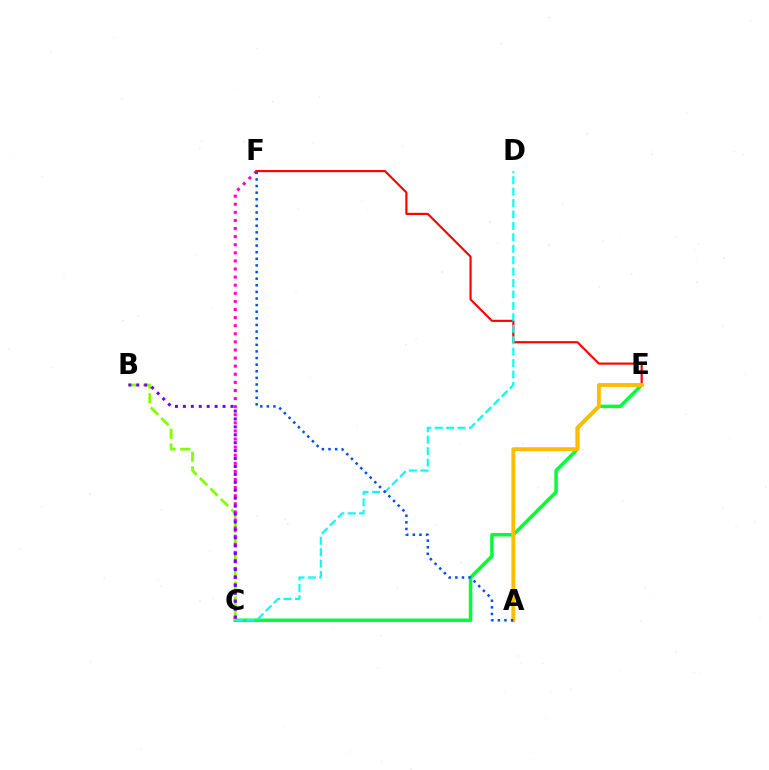{('C', 'E'): [{'color': '#00ff39', 'line_style': 'solid', 'thickness': 2.54}], ('B', 'C'): [{'color': '#84ff00', 'line_style': 'dashed', 'thickness': 2.01}, {'color': '#7200ff', 'line_style': 'dotted', 'thickness': 2.15}], ('E', 'F'): [{'color': '#ff0000', 'line_style': 'solid', 'thickness': 1.55}], ('A', 'E'): [{'color': '#ffbd00', 'line_style': 'solid', 'thickness': 2.79}], ('C', 'D'): [{'color': '#00fff6', 'line_style': 'dashed', 'thickness': 1.55}], ('C', 'F'): [{'color': '#ff00cf', 'line_style': 'dotted', 'thickness': 2.2}], ('A', 'F'): [{'color': '#004bff', 'line_style': 'dotted', 'thickness': 1.8}]}